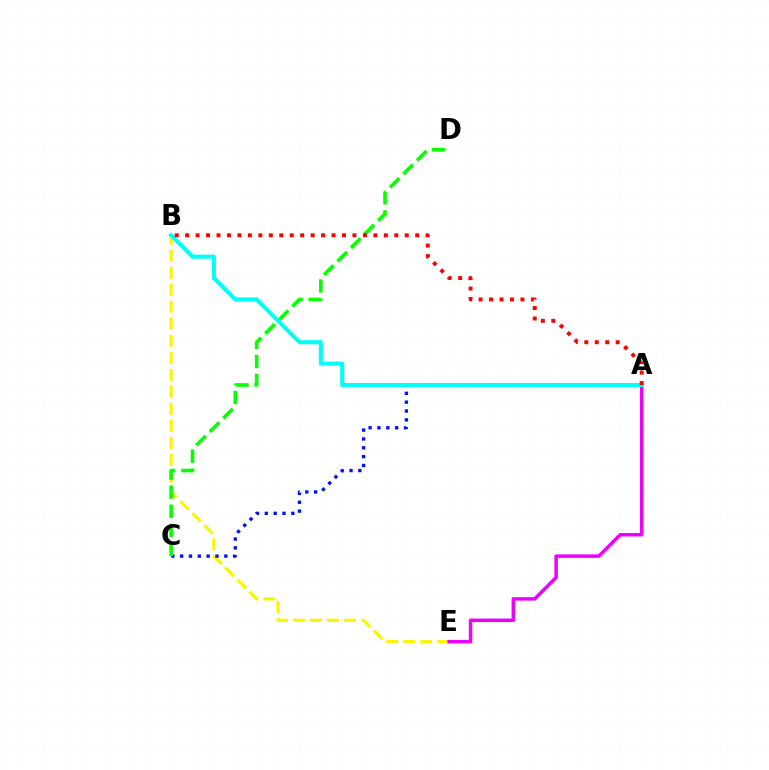{('B', 'E'): [{'color': '#fcf500', 'line_style': 'dashed', 'thickness': 2.31}], ('A', 'C'): [{'color': '#0010ff', 'line_style': 'dotted', 'thickness': 2.4}], ('A', 'E'): [{'color': '#ee00ff', 'line_style': 'solid', 'thickness': 2.5}], ('C', 'D'): [{'color': '#08ff00', 'line_style': 'dashed', 'thickness': 2.6}], ('A', 'B'): [{'color': '#00fff6', 'line_style': 'solid', 'thickness': 2.92}, {'color': '#ff0000', 'line_style': 'dotted', 'thickness': 2.84}]}